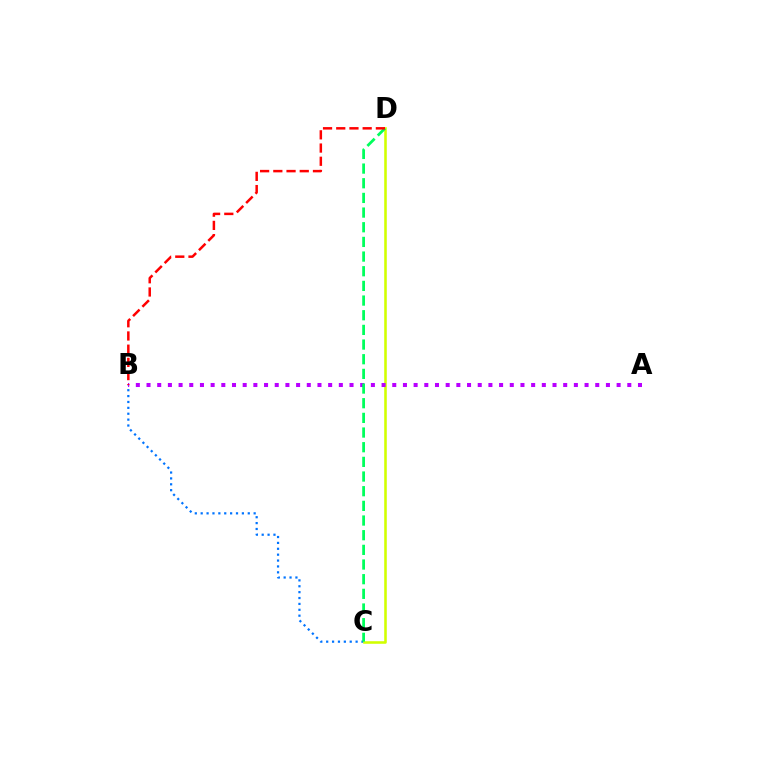{('B', 'C'): [{'color': '#0074ff', 'line_style': 'dotted', 'thickness': 1.6}], ('C', 'D'): [{'color': '#d1ff00', 'line_style': 'solid', 'thickness': 1.85}, {'color': '#00ff5c', 'line_style': 'dashed', 'thickness': 1.99}], ('A', 'B'): [{'color': '#b900ff', 'line_style': 'dotted', 'thickness': 2.9}], ('B', 'D'): [{'color': '#ff0000', 'line_style': 'dashed', 'thickness': 1.79}]}